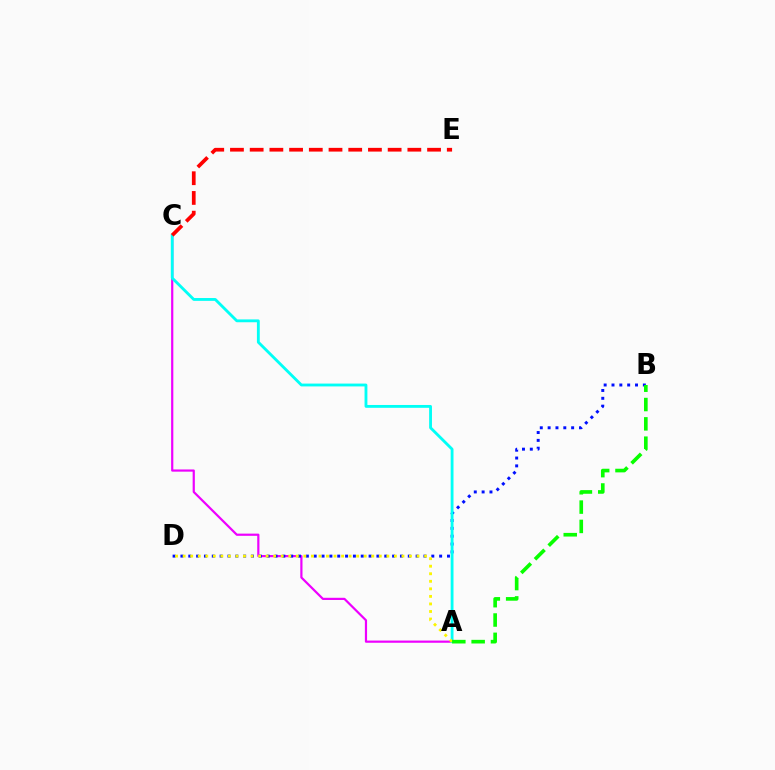{('A', 'C'): [{'color': '#ee00ff', 'line_style': 'solid', 'thickness': 1.58}, {'color': '#00fff6', 'line_style': 'solid', 'thickness': 2.04}], ('B', 'D'): [{'color': '#0010ff', 'line_style': 'dotted', 'thickness': 2.13}], ('C', 'E'): [{'color': '#ff0000', 'line_style': 'dashed', 'thickness': 2.68}], ('A', 'D'): [{'color': '#fcf500', 'line_style': 'dotted', 'thickness': 2.05}], ('A', 'B'): [{'color': '#08ff00', 'line_style': 'dashed', 'thickness': 2.62}]}